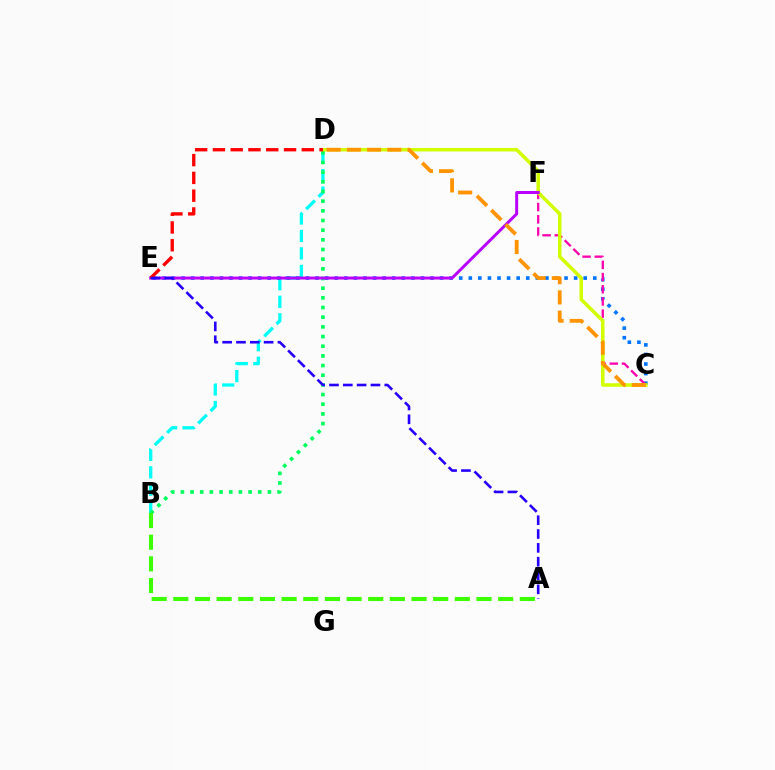{('B', 'D'): [{'color': '#00fff6', 'line_style': 'dashed', 'thickness': 2.37}, {'color': '#00ff5c', 'line_style': 'dotted', 'thickness': 2.63}], ('C', 'E'): [{'color': '#0074ff', 'line_style': 'dotted', 'thickness': 2.6}], ('C', 'F'): [{'color': '#ff00ac', 'line_style': 'dashed', 'thickness': 1.66}], ('C', 'D'): [{'color': '#d1ff00', 'line_style': 'solid', 'thickness': 2.54}, {'color': '#ff9400', 'line_style': 'dashed', 'thickness': 2.75}], ('E', 'F'): [{'color': '#b900ff', 'line_style': 'solid', 'thickness': 2.13}], ('D', 'E'): [{'color': '#ff0000', 'line_style': 'dashed', 'thickness': 2.42}], ('A', 'B'): [{'color': '#3dff00', 'line_style': 'dashed', 'thickness': 2.94}], ('A', 'E'): [{'color': '#2500ff', 'line_style': 'dashed', 'thickness': 1.88}]}